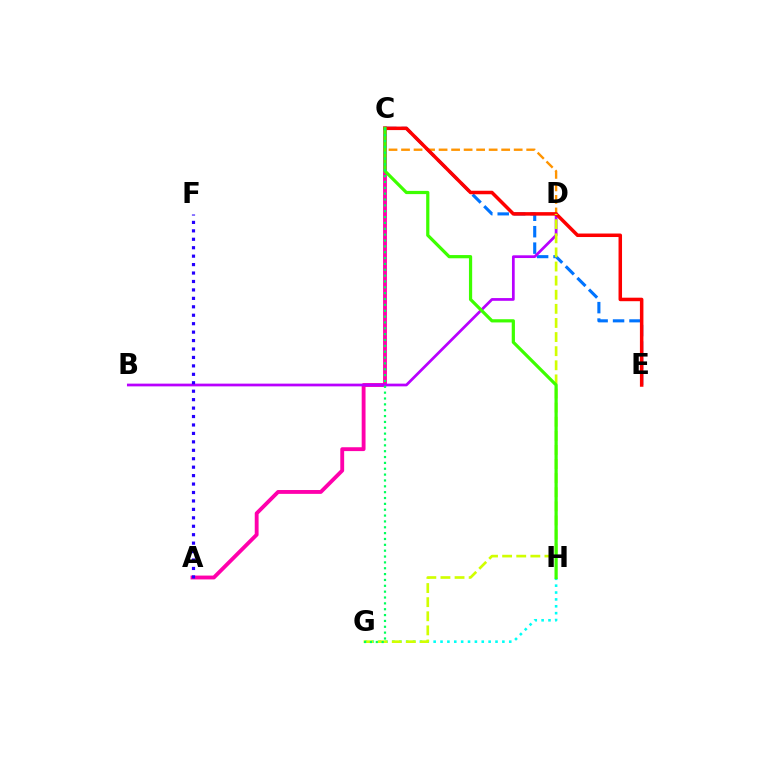{('G', 'H'): [{'color': '#00fff6', 'line_style': 'dotted', 'thickness': 1.87}], ('A', 'C'): [{'color': '#ff00ac', 'line_style': 'solid', 'thickness': 2.77}], ('C', 'E'): [{'color': '#0074ff', 'line_style': 'dashed', 'thickness': 2.23}, {'color': '#ff0000', 'line_style': 'solid', 'thickness': 2.53}], ('B', 'D'): [{'color': '#b900ff', 'line_style': 'solid', 'thickness': 1.97}], ('C', 'D'): [{'color': '#ff9400', 'line_style': 'dashed', 'thickness': 1.7}], ('D', 'G'): [{'color': '#d1ff00', 'line_style': 'dashed', 'thickness': 1.92}], ('C', 'H'): [{'color': '#3dff00', 'line_style': 'solid', 'thickness': 2.32}], ('A', 'F'): [{'color': '#2500ff', 'line_style': 'dotted', 'thickness': 2.29}], ('C', 'G'): [{'color': '#00ff5c', 'line_style': 'dotted', 'thickness': 1.59}]}